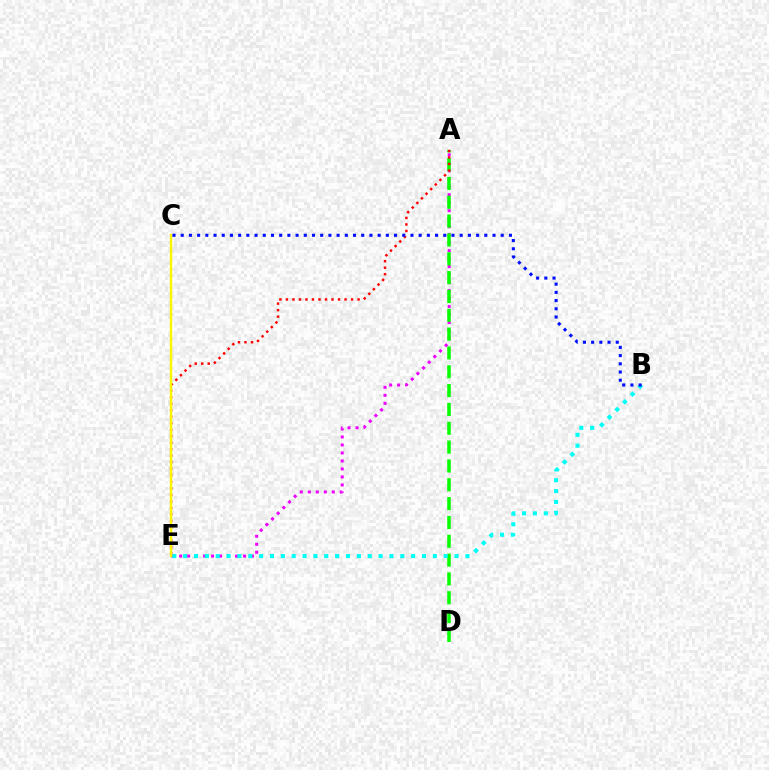{('A', 'E'): [{'color': '#ee00ff', 'line_style': 'dotted', 'thickness': 2.17}, {'color': '#ff0000', 'line_style': 'dotted', 'thickness': 1.77}], ('A', 'D'): [{'color': '#08ff00', 'line_style': 'dashed', 'thickness': 2.56}], ('B', 'E'): [{'color': '#00fff6', 'line_style': 'dotted', 'thickness': 2.95}], ('C', 'E'): [{'color': '#fcf500', 'line_style': 'solid', 'thickness': 1.72}], ('B', 'C'): [{'color': '#0010ff', 'line_style': 'dotted', 'thickness': 2.23}]}